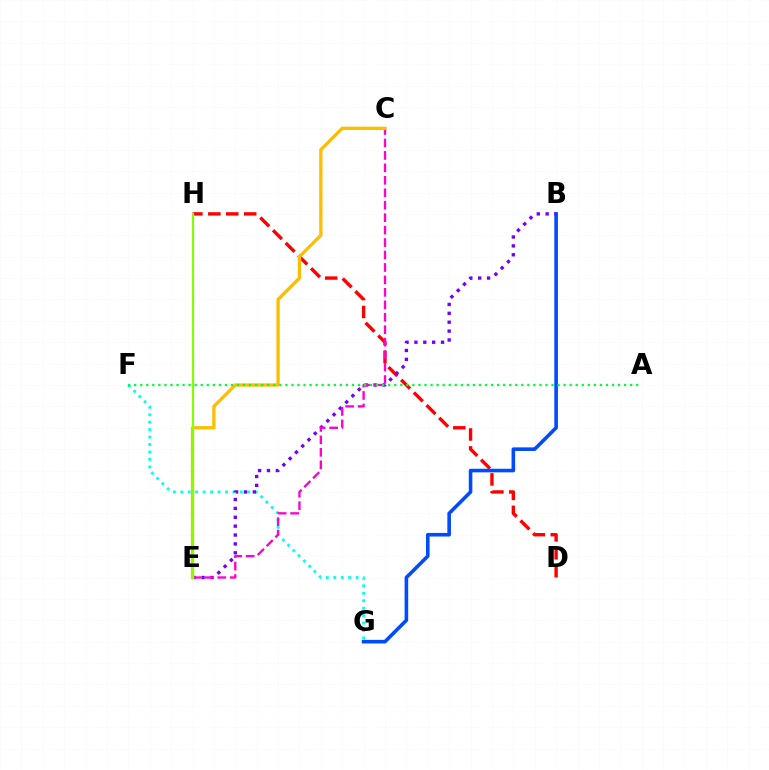{('F', 'G'): [{'color': '#00fff6', 'line_style': 'dotted', 'thickness': 2.02}], ('D', 'H'): [{'color': '#ff0000', 'line_style': 'dashed', 'thickness': 2.44}], ('B', 'G'): [{'color': '#004bff', 'line_style': 'solid', 'thickness': 2.59}], ('B', 'E'): [{'color': '#7200ff', 'line_style': 'dotted', 'thickness': 2.41}], ('C', 'E'): [{'color': '#ff00cf', 'line_style': 'dashed', 'thickness': 1.69}, {'color': '#ffbd00', 'line_style': 'solid', 'thickness': 2.38}], ('A', 'F'): [{'color': '#00ff39', 'line_style': 'dotted', 'thickness': 1.64}], ('E', 'H'): [{'color': '#84ff00', 'line_style': 'solid', 'thickness': 1.57}]}